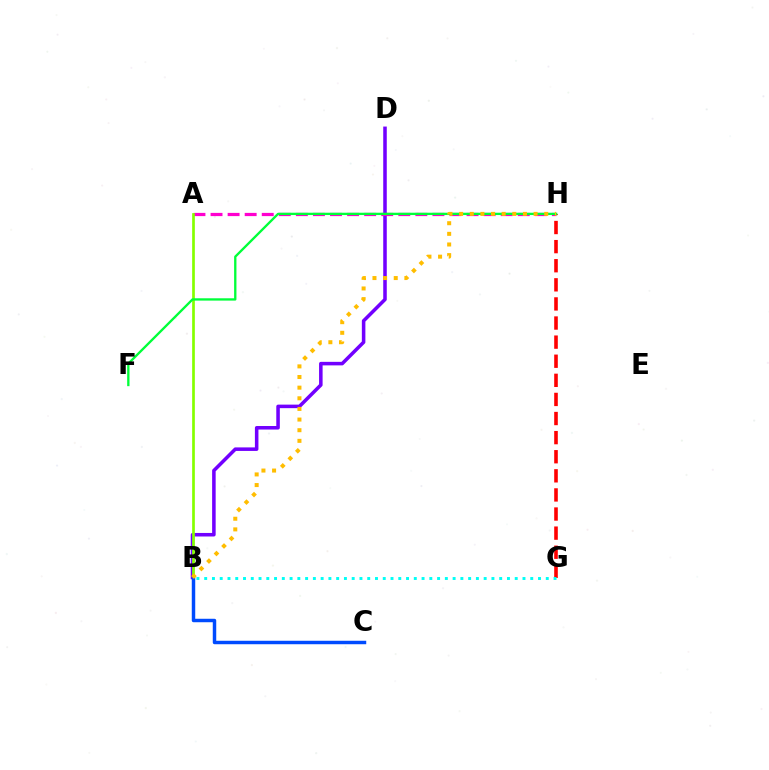{('B', 'D'): [{'color': '#7200ff', 'line_style': 'solid', 'thickness': 2.55}], ('A', 'H'): [{'color': '#ff00cf', 'line_style': 'dashed', 'thickness': 2.32}], ('G', 'H'): [{'color': '#ff0000', 'line_style': 'dashed', 'thickness': 2.59}], ('A', 'B'): [{'color': '#84ff00', 'line_style': 'solid', 'thickness': 1.94}], ('F', 'H'): [{'color': '#00ff39', 'line_style': 'solid', 'thickness': 1.68}], ('B', 'C'): [{'color': '#004bff', 'line_style': 'solid', 'thickness': 2.49}], ('B', 'G'): [{'color': '#00fff6', 'line_style': 'dotted', 'thickness': 2.11}], ('B', 'H'): [{'color': '#ffbd00', 'line_style': 'dotted', 'thickness': 2.89}]}